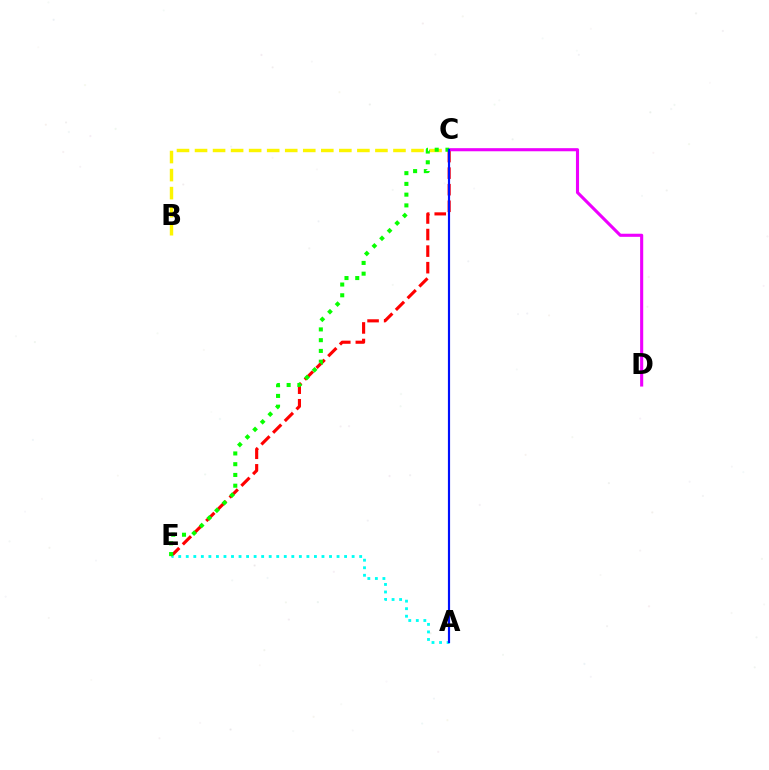{('C', 'E'): [{'color': '#ff0000', 'line_style': 'dashed', 'thickness': 2.25}, {'color': '#08ff00', 'line_style': 'dotted', 'thickness': 2.92}], ('A', 'E'): [{'color': '#00fff6', 'line_style': 'dotted', 'thickness': 2.05}], ('B', 'C'): [{'color': '#fcf500', 'line_style': 'dashed', 'thickness': 2.45}], ('C', 'D'): [{'color': '#ee00ff', 'line_style': 'solid', 'thickness': 2.23}], ('A', 'C'): [{'color': '#0010ff', 'line_style': 'solid', 'thickness': 1.56}]}